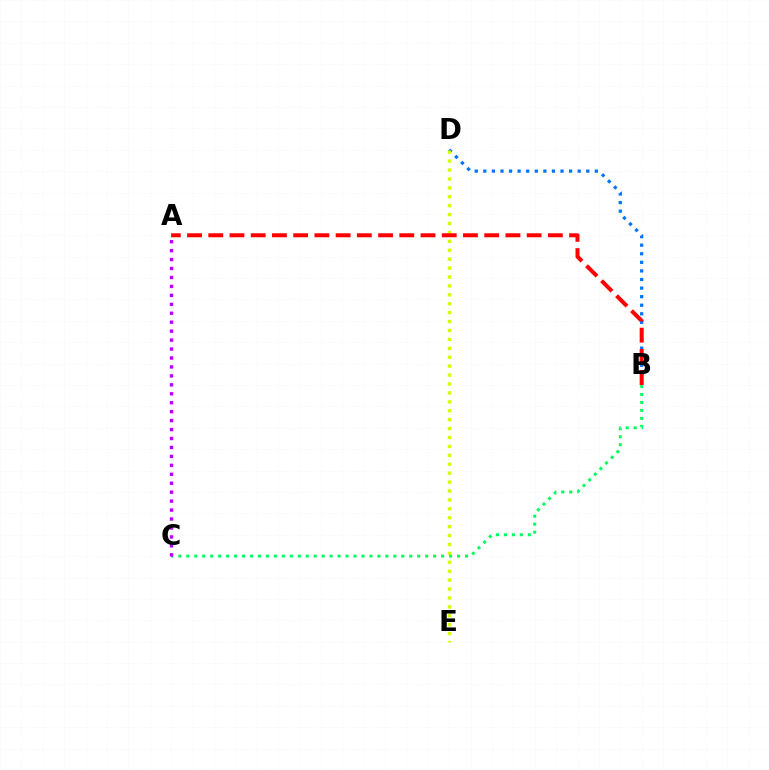{('B', 'D'): [{'color': '#0074ff', 'line_style': 'dotted', 'thickness': 2.33}], ('D', 'E'): [{'color': '#d1ff00', 'line_style': 'dotted', 'thickness': 2.42}], ('B', 'C'): [{'color': '#00ff5c', 'line_style': 'dotted', 'thickness': 2.16}], ('A', 'C'): [{'color': '#b900ff', 'line_style': 'dotted', 'thickness': 2.43}], ('A', 'B'): [{'color': '#ff0000', 'line_style': 'dashed', 'thickness': 2.88}]}